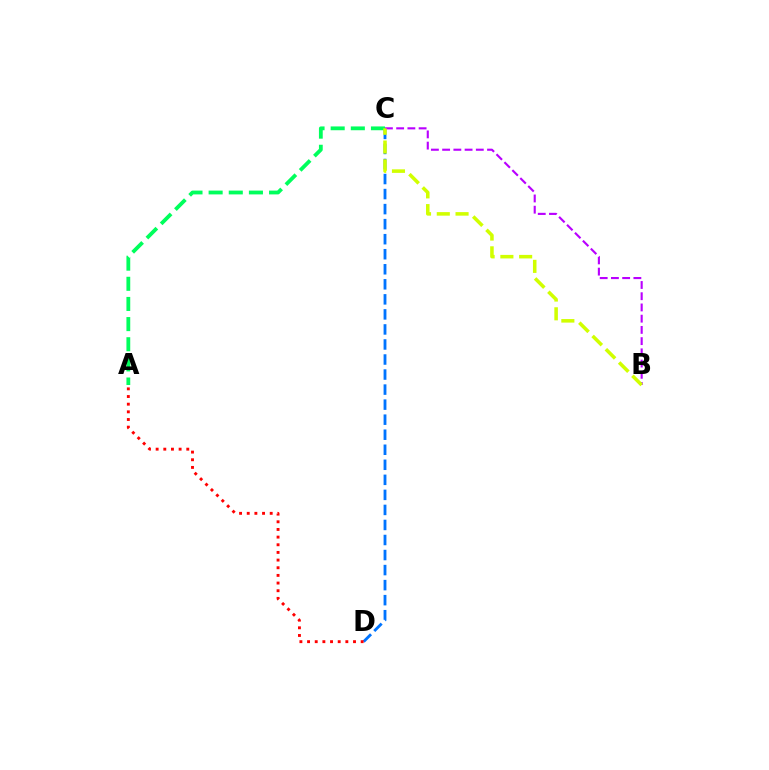{('C', 'D'): [{'color': '#0074ff', 'line_style': 'dashed', 'thickness': 2.04}], ('A', 'C'): [{'color': '#00ff5c', 'line_style': 'dashed', 'thickness': 2.74}], ('A', 'D'): [{'color': '#ff0000', 'line_style': 'dotted', 'thickness': 2.08}], ('B', 'C'): [{'color': '#b900ff', 'line_style': 'dashed', 'thickness': 1.53}, {'color': '#d1ff00', 'line_style': 'dashed', 'thickness': 2.55}]}